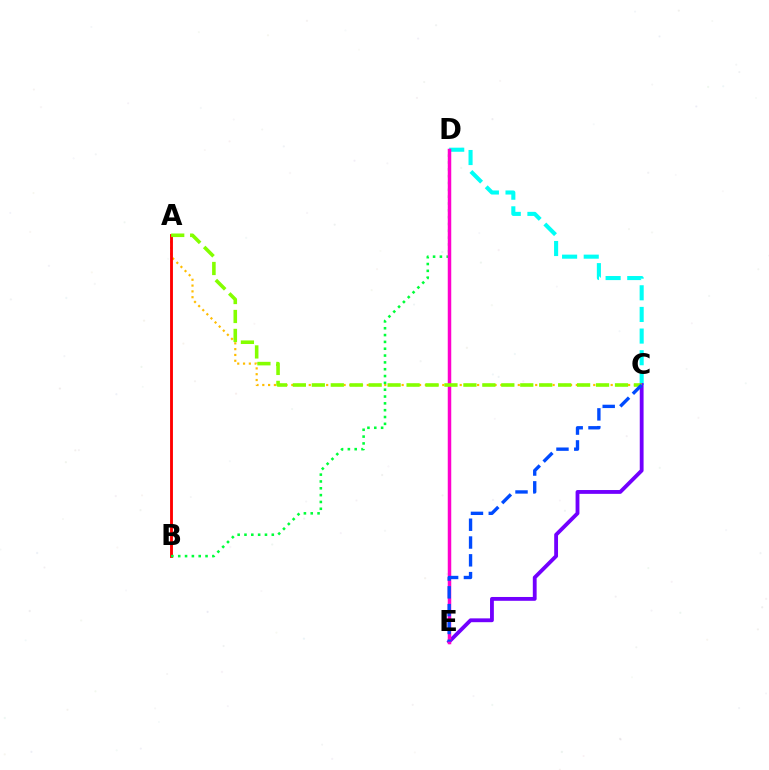{('C', 'D'): [{'color': '#00fff6', 'line_style': 'dashed', 'thickness': 2.94}], ('A', 'C'): [{'color': '#ffbd00', 'line_style': 'dotted', 'thickness': 1.58}, {'color': '#84ff00', 'line_style': 'dashed', 'thickness': 2.57}], ('A', 'B'): [{'color': '#ff0000', 'line_style': 'solid', 'thickness': 2.06}], ('C', 'E'): [{'color': '#7200ff', 'line_style': 'solid', 'thickness': 2.75}, {'color': '#004bff', 'line_style': 'dashed', 'thickness': 2.42}], ('B', 'D'): [{'color': '#00ff39', 'line_style': 'dotted', 'thickness': 1.86}], ('D', 'E'): [{'color': '#ff00cf', 'line_style': 'solid', 'thickness': 2.51}]}